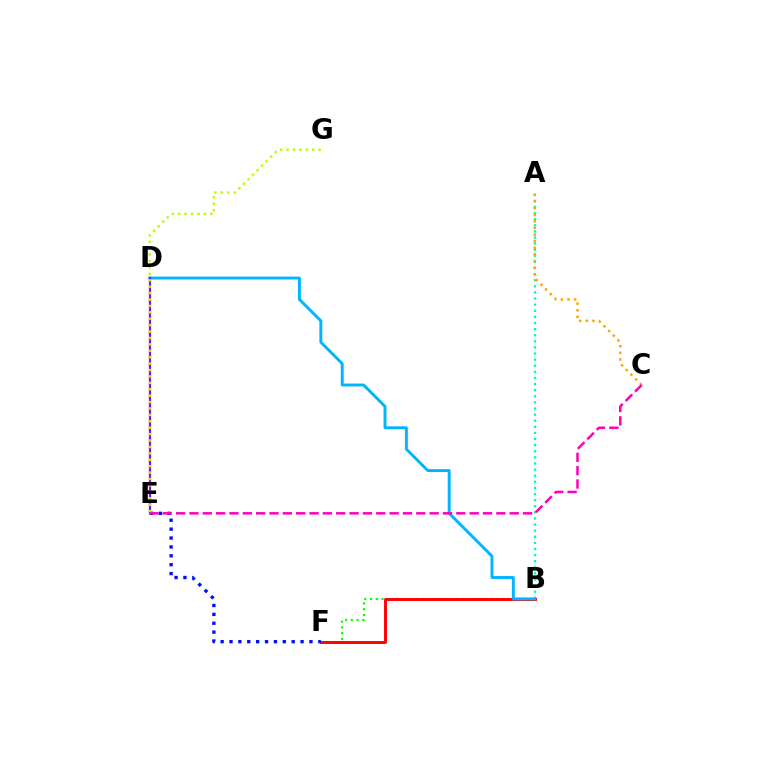{('B', 'F'): [{'color': '#08ff00', 'line_style': 'dotted', 'thickness': 1.56}, {'color': '#ff0000', 'line_style': 'solid', 'thickness': 2.09}], ('A', 'B'): [{'color': '#00ff9d', 'line_style': 'dotted', 'thickness': 1.66}], ('B', 'D'): [{'color': '#00b5ff', 'line_style': 'solid', 'thickness': 2.09}], ('D', 'E'): [{'color': '#9b00ff', 'line_style': 'solid', 'thickness': 1.61}], ('A', 'C'): [{'color': '#ffa500', 'line_style': 'dotted', 'thickness': 1.8}], ('E', 'F'): [{'color': '#0010ff', 'line_style': 'dotted', 'thickness': 2.41}], ('C', 'E'): [{'color': '#ff00bd', 'line_style': 'dashed', 'thickness': 1.81}], ('E', 'G'): [{'color': '#b3ff00', 'line_style': 'dotted', 'thickness': 1.74}]}